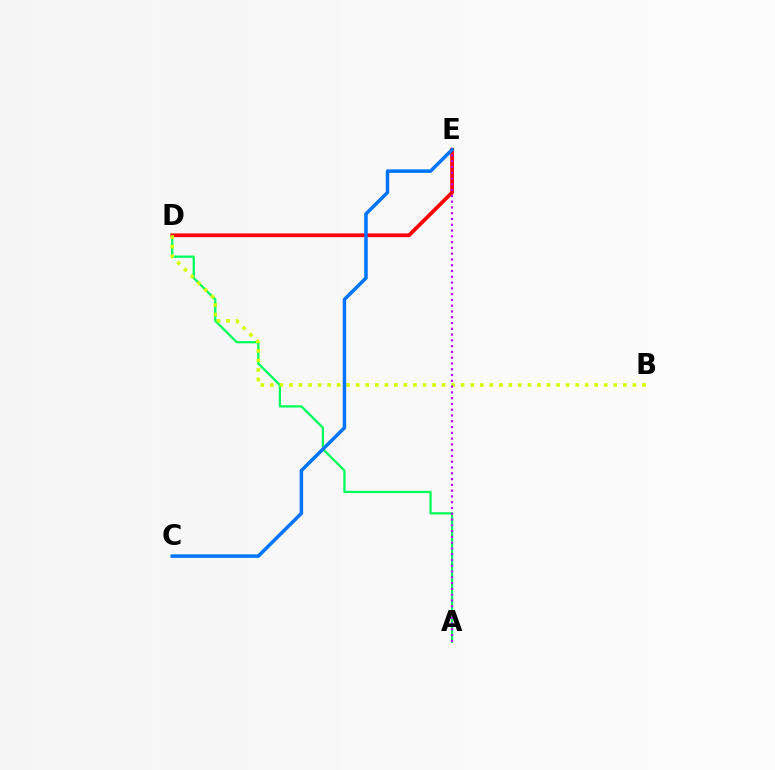{('A', 'D'): [{'color': '#00ff5c', 'line_style': 'solid', 'thickness': 1.64}], ('D', 'E'): [{'color': '#ff0000', 'line_style': 'solid', 'thickness': 2.69}], ('B', 'D'): [{'color': '#d1ff00', 'line_style': 'dotted', 'thickness': 2.59}], ('A', 'E'): [{'color': '#b900ff', 'line_style': 'dotted', 'thickness': 1.57}], ('C', 'E'): [{'color': '#0074ff', 'line_style': 'solid', 'thickness': 2.52}]}